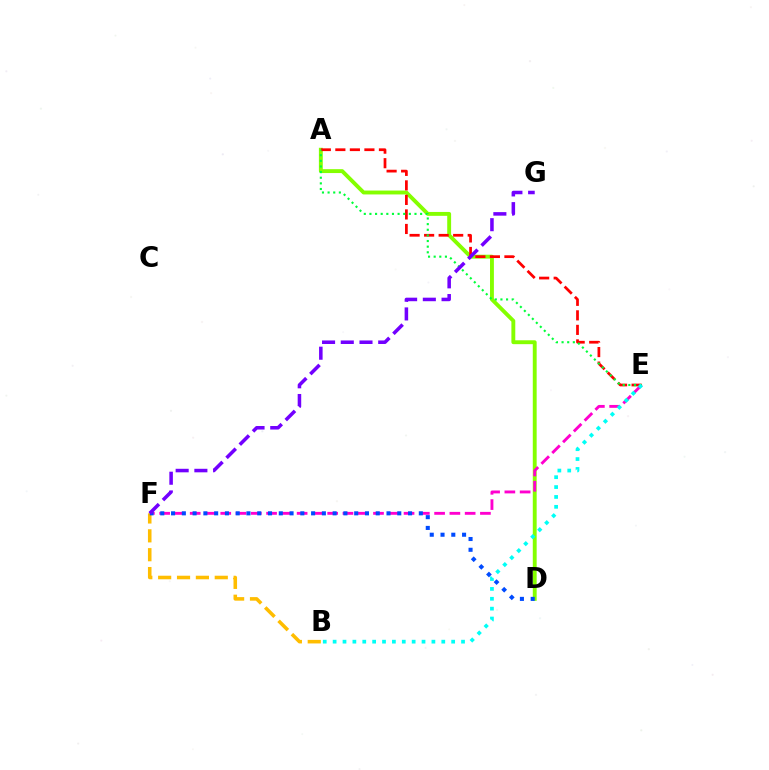{('A', 'D'): [{'color': '#84ff00', 'line_style': 'solid', 'thickness': 2.8}], ('E', 'F'): [{'color': '#ff00cf', 'line_style': 'dashed', 'thickness': 2.08}], ('A', 'E'): [{'color': '#ff0000', 'line_style': 'dashed', 'thickness': 1.97}, {'color': '#00ff39', 'line_style': 'dotted', 'thickness': 1.53}], ('B', 'F'): [{'color': '#ffbd00', 'line_style': 'dashed', 'thickness': 2.56}], ('D', 'F'): [{'color': '#004bff', 'line_style': 'dotted', 'thickness': 2.93}], ('F', 'G'): [{'color': '#7200ff', 'line_style': 'dashed', 'thickness': 2.54}], ('B', 'E'): [{'color': '#00fff6', 'line_style': 'dotted', 'thickness': 2.68}]}